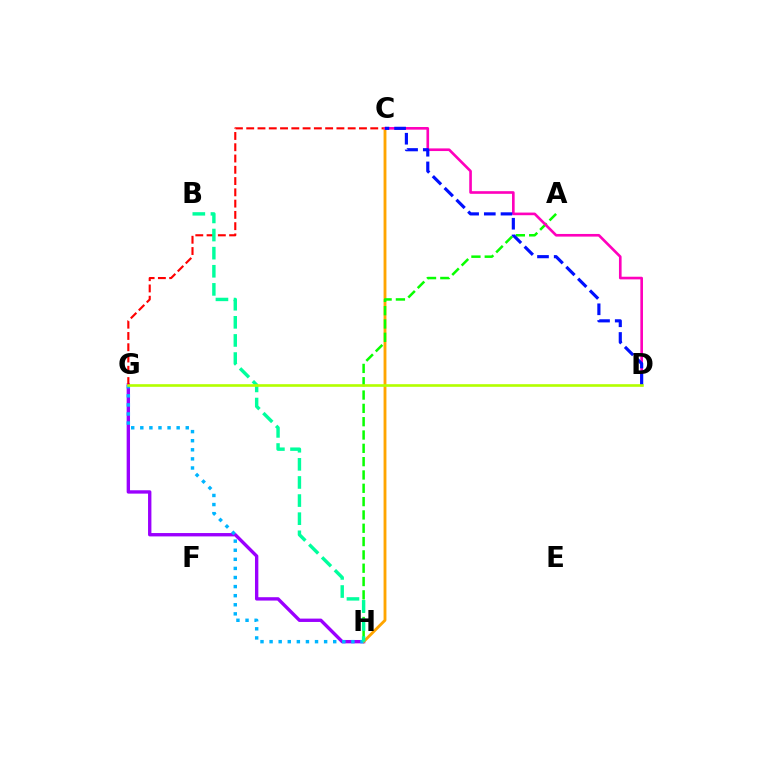{('G', 'H'): [{'color': '#9b00ff', 'line_style': 'solid', 'thickness': 2.42}, {'color': '#00b5ff', 'line_style': 'dotted', 'thickness': 2.47}], ('C', 'G'): [{'color': '#ff0000', 'line_style': 'dashed', 'thickness': 1.53}], ('C', 'H'): [{'color': '#ffa500', 'line_style': 'solid', 'thickness': 2.05}], ('A', 'H'): [{'color': '#08ff00', 'line_style': 'dashed', 'thickness': 1.81}], ('B', 'H'): [{'color': '#00ff9d', 'line_style': 'dashed', 'thickness': 2.46}], ('C', 'D'): [{'color': '#ff00bd', 'line_style': 'solid', 'thickness': 1.9}, {'color': '#0010ff', 'line_style': 'dashed', 'thickness': 2.27}], ('D', 'G'): [{'color': '#b3ff00', 'line_style': 'solid', 'thickness': 1.9}]}